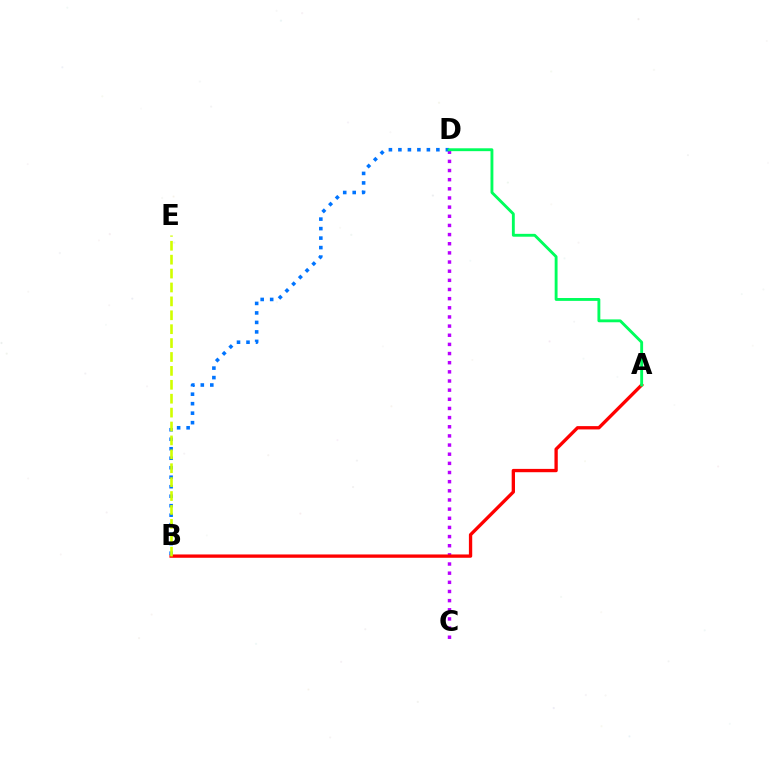{('C', 'D'): [{'color': '#b900ff', 'line_style': 'dotted', 'thickness': 2.49}], ('A', 'B'): [{'color': '#ff0000', 'line_style': 'solid', 'thickness': 2.39}], ('B', 'D'): [{'color': '#0074ff', 'line_style': 'dotted', 'thickness': 2.58}], ('A', 'D'): [{'color': '#00ff5c', 'line_style': 'solid', 'thickness': 2.07}], ('B', 'E'): [{'color': '#d1ff00', 'line_style': 'dashed', 'thickness': 1.89}]}